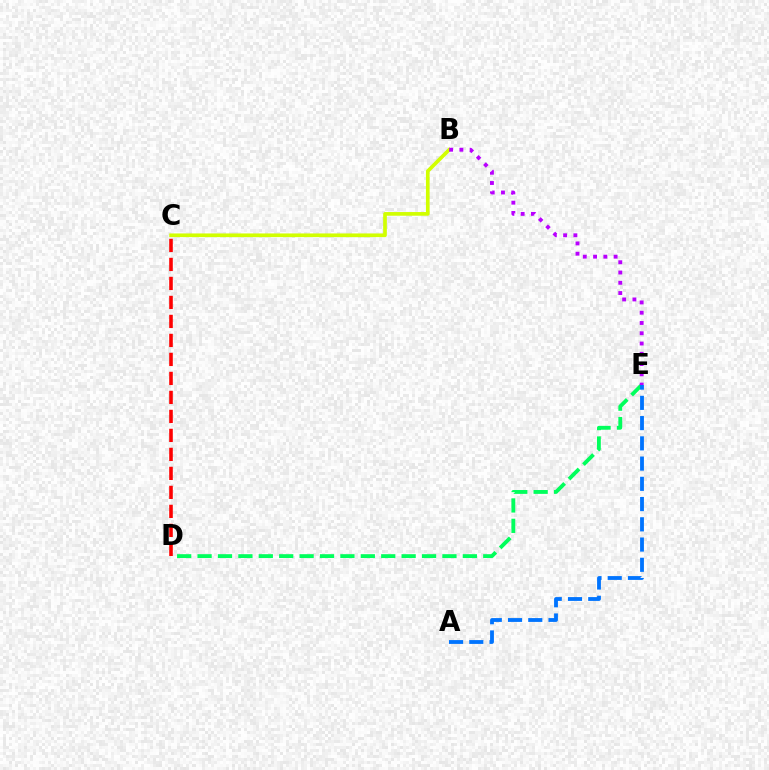{('D', 'E'): [{'color': '#00ff5c', 'line_style': 'dashed', 'thickness': 2.77}], ('C', 'D'): [{'color': '#ff0000', 'line_style': 'dashed', 'thickness': 2.58}], ('B', 'C'): [{'color': '#d1ff00', 'line_style': 'solid', 'thickness': 2.64}], ('B', 'E'): [{'color': '#b900ff', 'line_style': 'dotted', 'thickness': 2.79}], ('A', 'E'): [{'color': '#0074ff', 'line_style': 'dashed', 'thickness': 2.75}]}